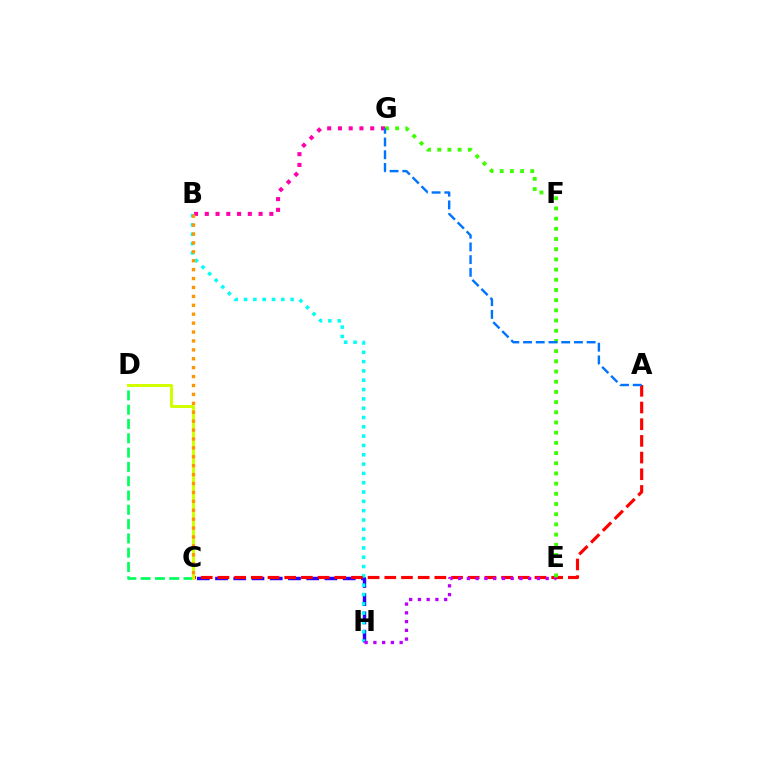{('B', 'G'): [{'color': '#ff00ac', 'line_style': 'dotted', 'thickness': 2.92}], ('C', 'H'): [{'color': '#2500ff', 'line_style': 'dashed', 'thickness': 2.48}], ('B', 'H'): [{'color': '#00fff6', 'line_style': 'dotted', 'thickness': 2.53}], ('C', 'D'): [{'color': '#00ff5c', 'line_style': 'dashed', 'thickness': 1.94}, {'color': '#d1ff00', 'line_style': 'solid', 'thickness': 2.19}], ('A', 'C'): [{'color': '#ff0000', 'line_style': 'dashed', 'thickness': 2.27}], ('E', 'H'): [{'color': '#b900ff', 'line_style': 'dotted', 'thickness': 2.38}], ('E', 'G'): [{'color': '#3dff00', 'line_style': 'dotted', 'thickness': 2.77}], ('A', 'G'): [{'color': '#0074ff', 'line_style': 'dashed', 'thickness': 1.73}], ('B', 'C'): [{'color': '#ff9400', 'line_style': 'dotted', 'thickness': 2.42}]}